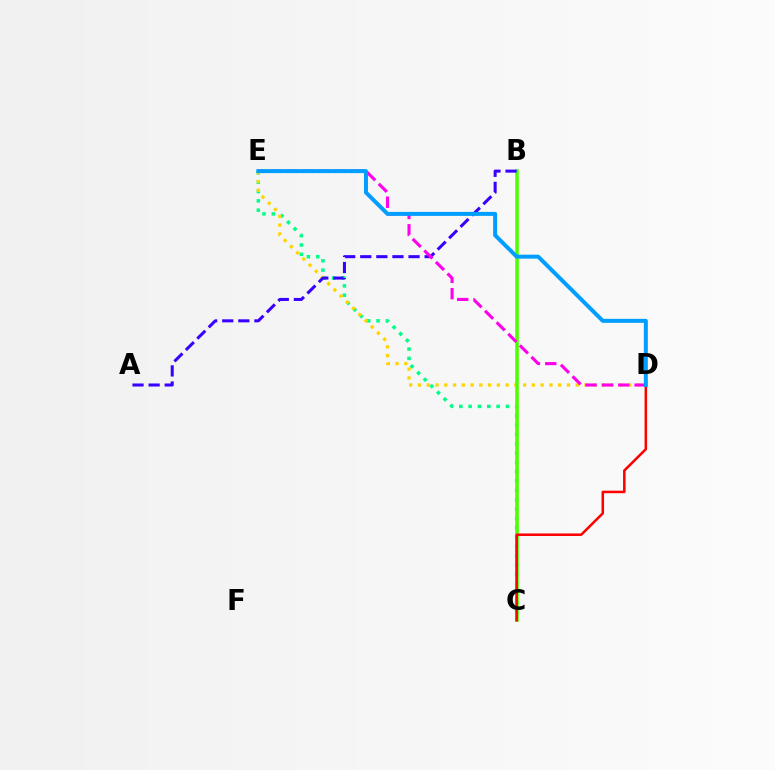{('C', 'E'): [{'color': '#00ff86', 'line_style': 'dotted', 'thickness': 2.53}], ('D', 'E'): [{'color': '#ffd500', 'line_style': 'dotted', 'thickness': 2.38}, {'color': '#ff00ed', 'line_style': 'dashed', 'thickness': 2.22}, {'color': '#009eff', 'line_style': 'solid', 'thickness': 2.87}], ('B', 'C'): [{'color': '#4fff00', 'line_style': 'solid', 'thickness': 2.57}], ('A', 'B'): [{'color': '#3700ff', 'line_style': 'dashed', 'thickness': 2.19}], ('C', 'D'): [{'color': '#ff0000', 'line_style': 'solid', 'thickness': 1.82}]}